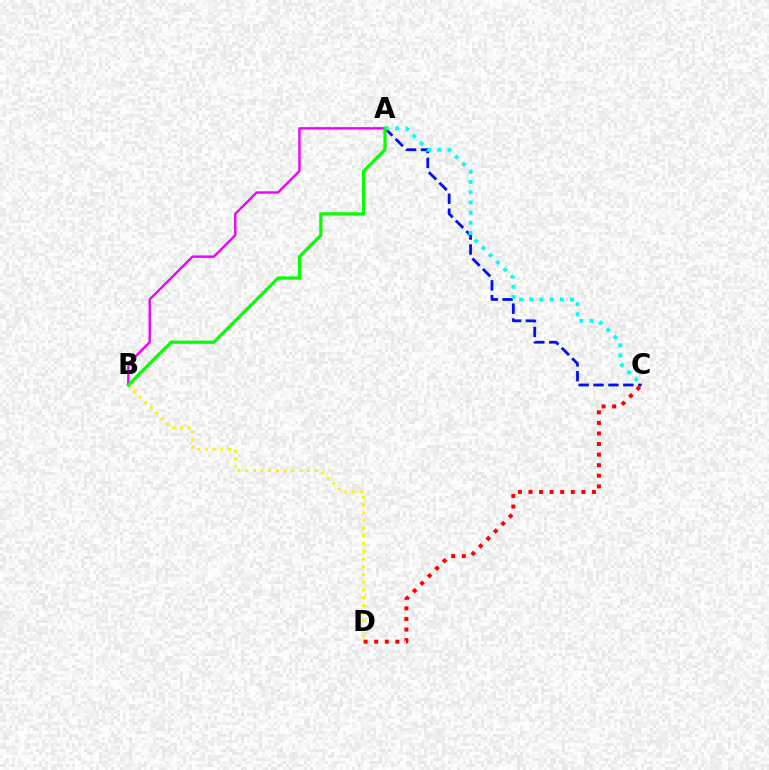{('A', 'B'): [{'color': '#ee00ff', 'line_style': 'solid', 'thickness': 1.72}, {'color': '#08ff00', 'line_style': 'solid', 'thickness': 2.31}], ('A', 'C'): [{'color': '#0010ff', 'line_style': 'dashed', 'thickness': 2.02}, {'color': '#00fff6', 'line_style': 'dotted', 'thickness': 2.77}], ('C', 'D'): [{'color': '#ff0000', 'line_style': 'dotted', 'thickness': 2.87}], ('B', 'D'): [{'color': '#fcf500', 'line_style': 'dotted', 'thickness': 2.1}]}